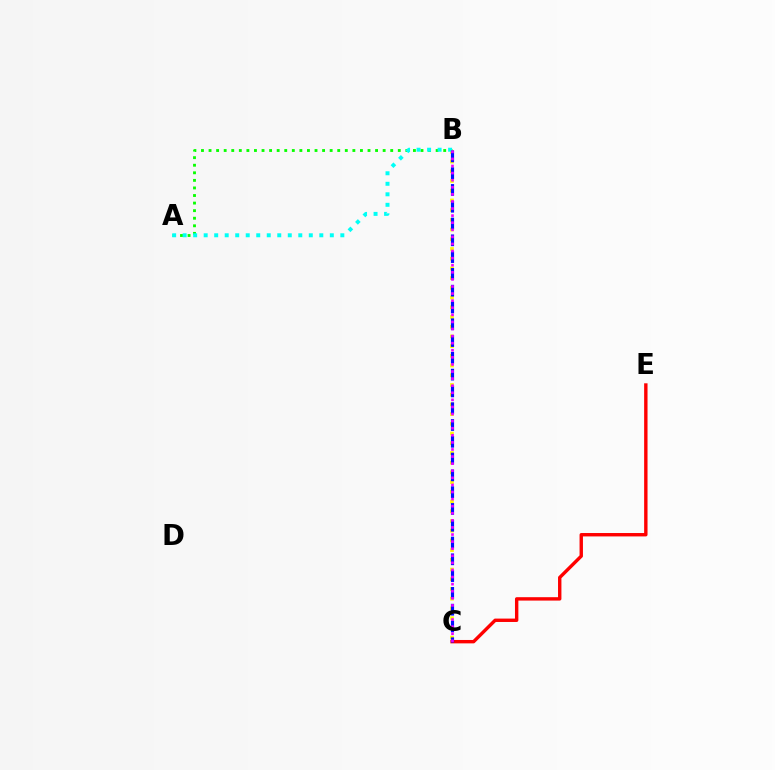{('A', 'B'): [{'color': '#08ff00', 'line_style': 'dotted', 'thickness': 2.06}, {'color': '#00fff6', 'line_style': 'dotted', 'thickness': 2.86}], ('B', 'C'): [{'color': '#fcf500', 'line_style': 'dotted', 'thickness': 2.64}, {'color': '#0010ff', 'line_style': 'dashed', 'thickness': 2.28}, {'color': '#ee00ff', 'line_style': 'dotted', 'thickness': 1.93}], ('C', 'E'): [{'color': '#ff0000', 'line_style': 'solid', 'thickness': 2.44}]}